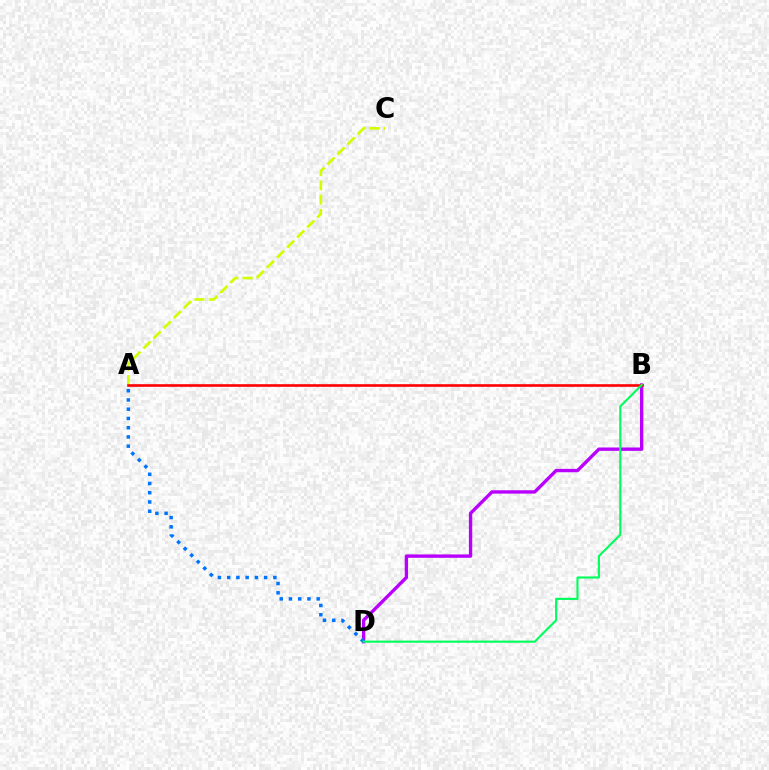{('B', 'D'): [{'color': '#b900ff', 'line_style': 'solid', 'thickness': 2.42}, {'color': '#00ff5c', 'line_style': 'solid', 'thickness': 1.53}], ('A', 'C'): [{'color': '#d1ff00', 'line_style': 'dashed', 'thickness': 1.94}], ('A', 'D'): [{'color': '#0074ff', 'line_style': 'dotted', 'thickness': 2.51}], ('A', 'B'): [{'color': '#ff0000', 'line_style': 'solid', 'thickness': 1.89}]}